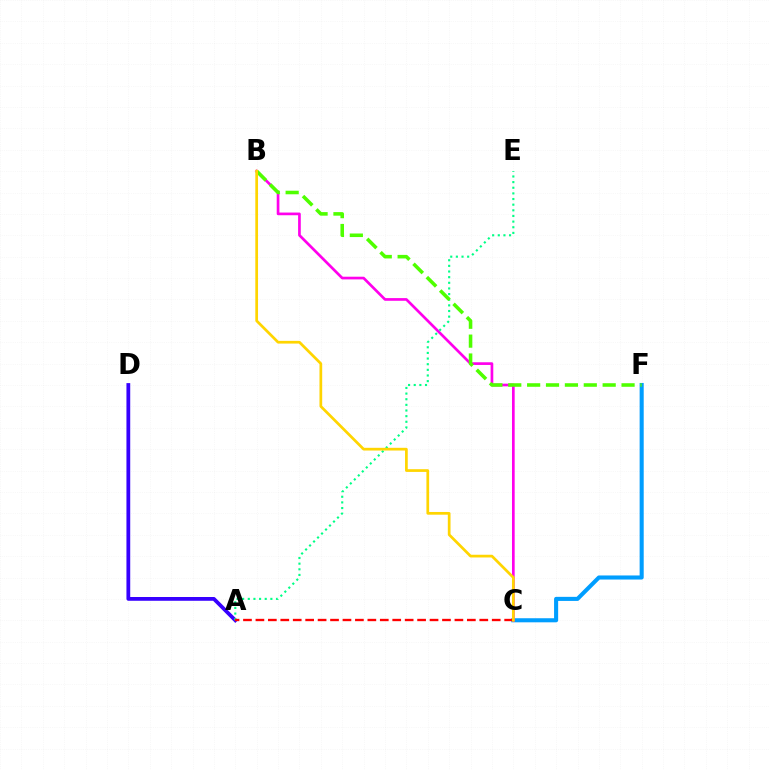{('C', 'F'): [{'color': '#009eff', 'line_style': 'solid', 'thickness': 2.94}], ('A', 'D'): [{'color': '#3700ff', 'line_style': 'solid', 'thickness': 2.72}], ('B', 'C'): [{'color': '#ff00ed', 'line_style': 'solid', 'thickness': 1.93}, {'color': '#ffd500', 'line_style': 'solid', 'thickness': 1.96}], ('A', 'E'): [{'color': '#00ff86', 'line_style': 'dotted', 'thickness': 1.53}], ('A', 'C'): [{'color': '#ff0000', 'line_style': 'dashed', 'thickness': 1.69}], ('B', 'F'): [{'color': '#4fff00', 'line_style': 'dashed', 'thickness': 2.57}]}